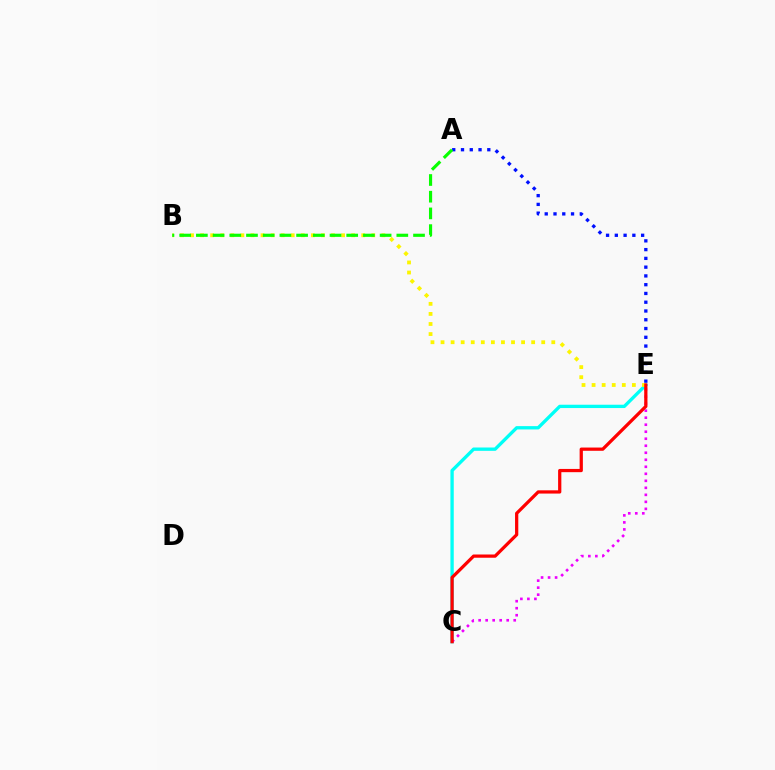{('C', 'E'): [{'color': '#00fff6', 'line_style': 'solid', 'thickness': 2.39}, {'color': '#ee00ff', 'line_style': 'dotted', 'thickness': 1.91}, {'color': '#ff0000', 'line_style': 'solid', 'thickness': 2.33}], ('B', 'E'): [{'color': '#fcf500', 'line_style': 'dotted', 'thickness': 2.74}], ('A', 'E'): [{'color': '#0010ff', 'line_style': 'dotted', 'thickness': 2.38}], ('A', 'B'): [{'color': '#08ff00', 'line_style': 'dashed', 'thickness': 2.27}]}